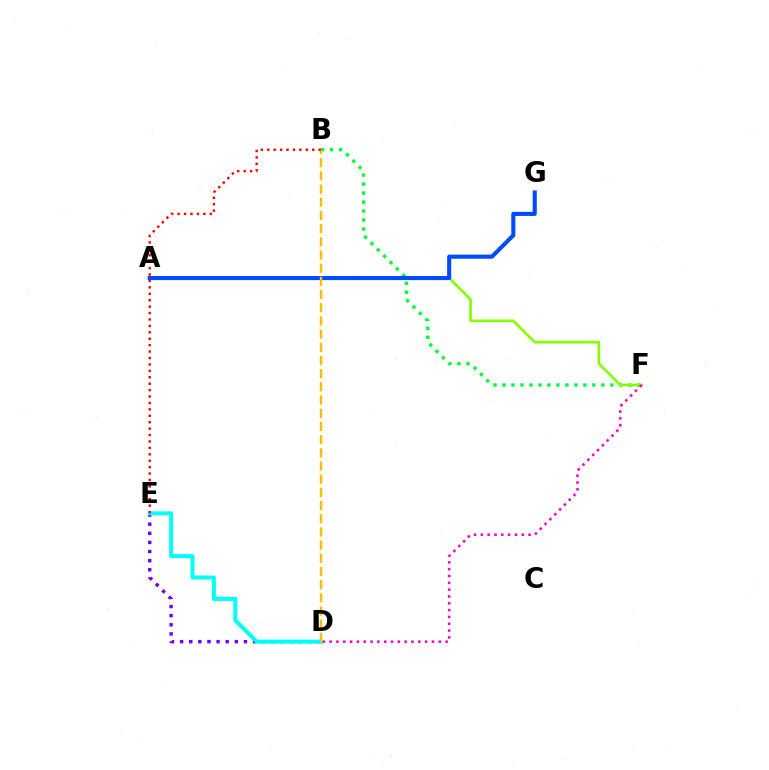{('D', 'E'): [{'color': '#7200ff', 'line_style': 'dotted', 'thickness': 2.48}, {'color': '#00fff6', 'line_style': 'solid', 'thickness': 2.87}], ('B', 'F'): [{'color': '#00ff39', 'line_style': 'dotted', 'thickness': 2.44}], ('A', 'F'): [{'color': '#84ff00', 'line_style': 'solid', 'thickness': 1.91}], ('D', 'F'): [{'color': '#ff00cf', 'line_style': 'dotted', 'thickness': 1.85}], ('A', 'G'): [{'color': '#004bff', 'line_style': 'solid', 'thickness': 2.95}], ('B', 'D'): [{'color': '#ffbd00', 'line_style': 'dashed', 'thickness': 1.79}], ('B', 'E'): [{'color': '#ff0000', 'line_style': 'dotted', 'thickness': 1.74}]}